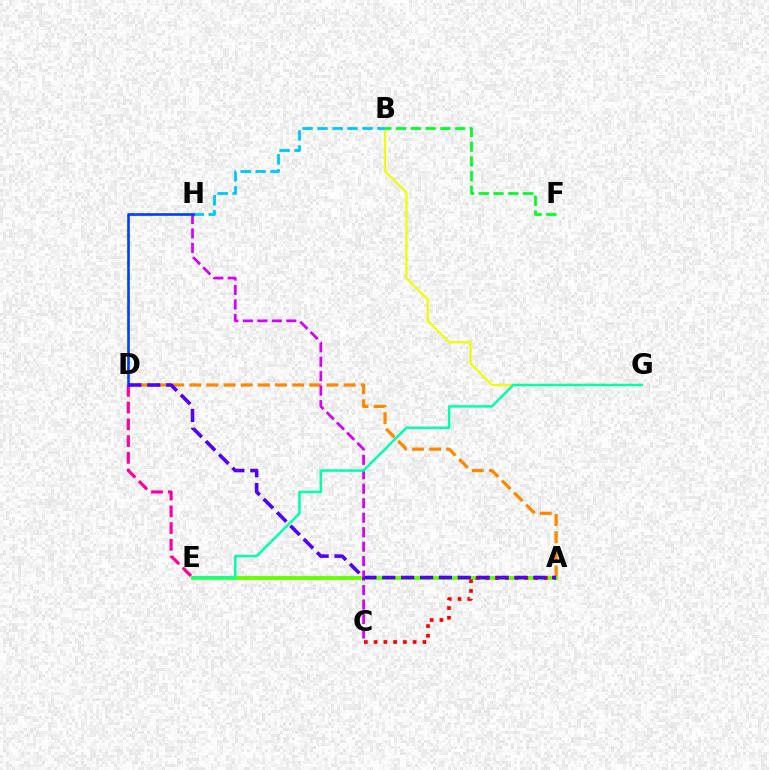{('B', 'G'): [{'color': '#eeff00', 'line_style': 'solid', 'thickness': 1.61}], ('A', 'D'): [{'color': '#ff8800', 'line_style': 'dashed', 'thickness': 2.33}, {'color': '#4f00ff', 'line_style': 'dashed', 'thickness': 2.56}], ('A', 'E'): [{'color': '#66ff00', 'line_style': 'solid', 'thickness': 2.78}], ('B', 'H'): [{'color': '#00c7ff', 'line_style': 'dashed', 'thickness': 2.04}], ('D', 'E'): [{'color': '#ff00a0', 'line_style': 'dashed', 'thickness': 2.28}], ('C', 'H'): [{'color': '#d600ff', 'line_style': 'dashed', 'thickness': 1.97}], ('A', 'C'): [{'color': '#ff0000', 'line_style': 'dotted', 'thickness': 2.65}], ('D', 'H'): [{'color': '#003fff', 'line_style': 'solid', 'thickness': 1.91}], ('B', 'F'): [{'color': '#00ff27', 'line_style': 'dashed', 'thickness': 2.01}], ('E', 'G'): [{'color': '#00ffaf', 'line_style': 'solid', 'thickness': 1.79}]}